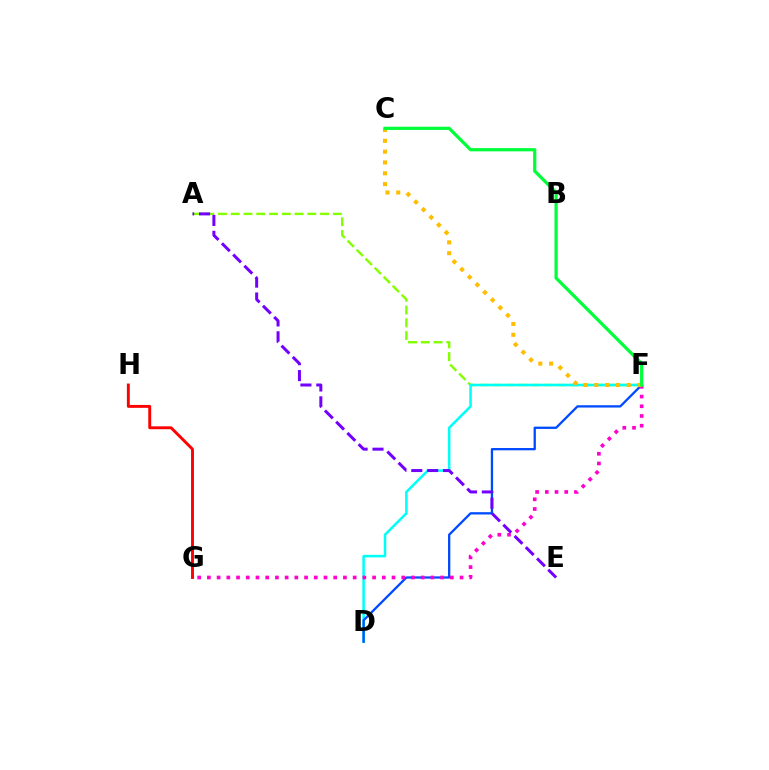{('A', 'F'): [{'color': '#84ff00', 'line_style': 'dashed', 'thickness': 1.73}], ('D', 'F'): [{'color': '#00fff6', 'line_style': 'solid', 'thickness': 1.83}, {'color': '#004bff', 'line_style': 'solid', 'thickness': 1.66}], ('G', 'H'): [{'color': '#ff0000', 'line_style': 'solid', 'thickness': 2.09}], ('F', 'G'): [{'color': '#ff00cf', 'line_style': 'dotted', 'thickness': 2.64}], ('A', 'E'): [{'color': '#7200ff', 'line_style': 'dashed', 'thickness': 2.16}], ('C', 'F'): [{'color': '#ffbd00', 'line_style': 'dotted', 'thickness': 2.94}, {'color': '#00ff39', 'line_style': 'solid', 'thickness': 2.33}]}